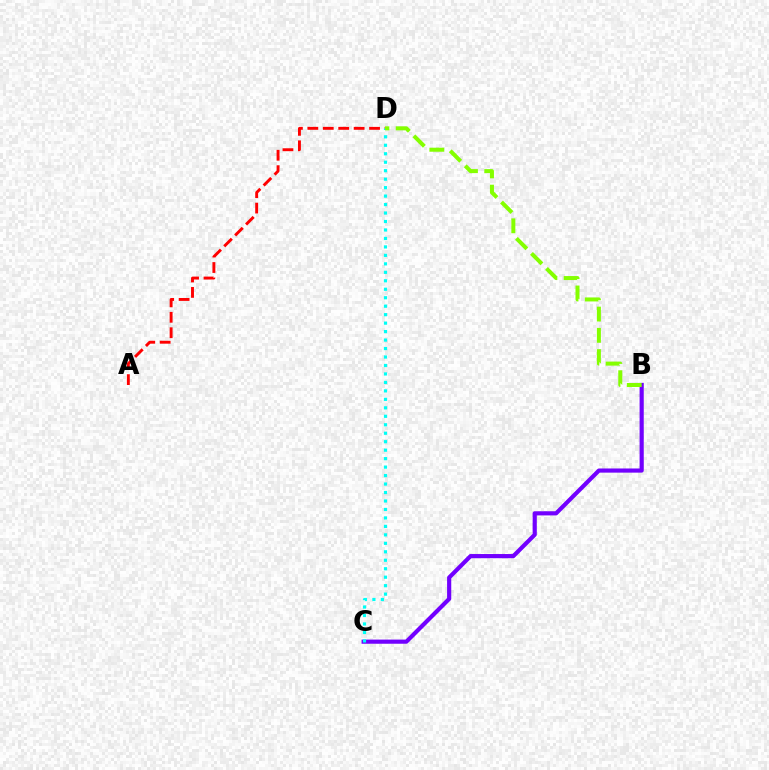{('A', 'D'): [{'color': '#ff0000', 'line_style': 'dashed', 'thickness': 2.1}], ('B', 'C'): [{'color': '#7200ff', 'line_style': 'solid', 'thickness': 3.0}], ('C', 'D'): [{'color': '#00fff6', 'line_style': 'dotted', 'thickness': 2.3}], ('B', 'D'): [{'color': '#84ff00', 'line_style': 'dashed', 'thickness': 2.89}]}